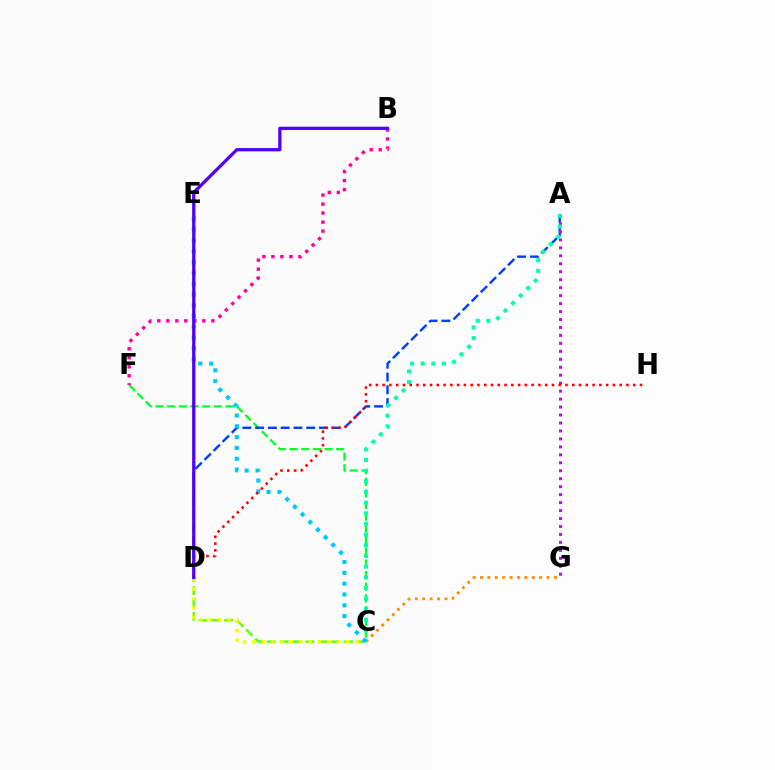{('C', 'F'): [{'color': '#00ff27', 'line_style': 'dashed', 'thickness': 1.59}], ('C', 'G'): [{'color': '#ff8800', 'line_style': 'dotted', 'thickness': 2.01}], ('C', 'D'): [{'color': '#66ff00', 'line_style': 'dashed', 'thickness': 1.75}, {'color': '#eeff00', 'line_style': 'dotted', 'thickness': 2.55}], ('A', 'D'): [{'color': '#003fff', 'line_style': 'dashed', 'thickness': 1.74}], ('A', 'G'): [{'color': '#d600ff', 'line_style': 'dotted', 'thickness': 2.16}], ('A', 'C'): [{'color': '#00ffaf', 'line_style': 'dotted', 'thickness': 2.9}], ('C', 'E'): [{'color': '#00c7ff', 'line_style': 'dotted', 'thickness': 2.94}], ('D', 'H'): [{'color': '#ff0000', 'line_style': 'dotted', 'thickness': 1.84}], ('B', 'F'): [{'color': '#ff00a0', 'line_style': 'dotted', 'thickness': 2.45}], ('B', 'D'): [{'color': '#4f00ff', 'line_style': 'solid', 'thickness': 2.34}]}